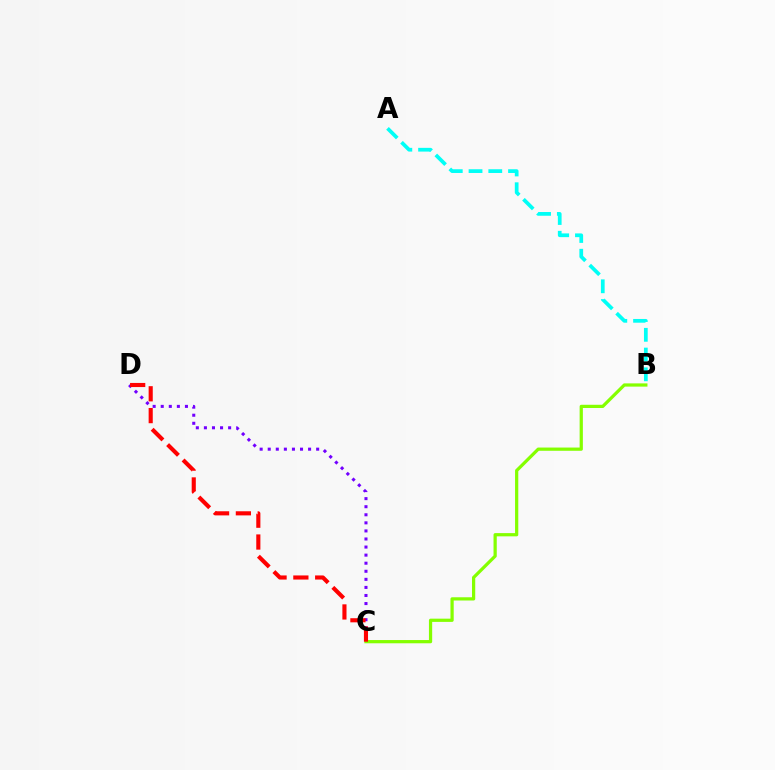{('C', 'D'): [{'color': '#7200ff', 'line_style': 'dotted', 'thickness': 2.19}, {'color': '#ff0000', 'line_style': 'dashed', 'thickness': 2.96}], ('B', 'C'): [{'color': '#84ff00', 'line_style': 'solid', 'thickness': 2.33}], ('A', 'B'): [{'color': '#00fff6', 'line_style': 'dashed', 'thickness': 2.68}]}